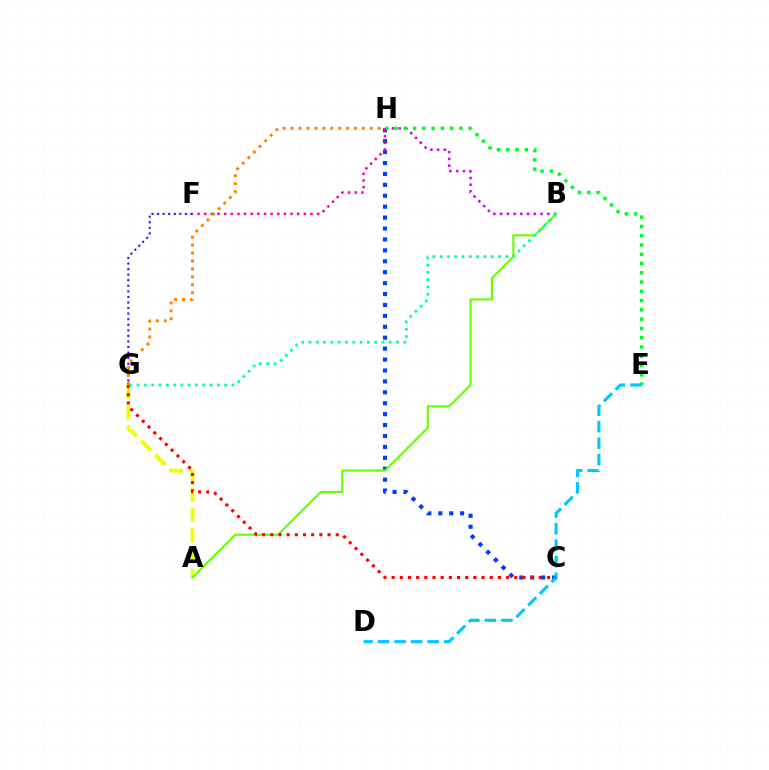{('A', 'G'): [{'color': '#eeff00', 'line_style': 'dashed', 'thickness': 2.75}], ('B', 'H'): [{'color': '#d600ff', 'line_style': 'dotted', 'thickness': 1.83}], ('C', 'H'): [{'color': '#003fff', 'line_style': 'dotted', 'thickness': 2.97}], ('E', 'H'): [{'color': '#00ff27', 'line_style': 'dotted', 'thickness': 2.52}], ('F', 'H'): [{'color': '#ff00a0', 'line_style': 'dotted', 'thickness': 1.8}], ('D', 'E'): [{'color': '#00c7ff', 'line_style': 'dashed', 'thickness': 2.25}], ('A', 'B'): [{'color': '#66ff00', 'line_style': 'solid', 'thickness': 1.53}], ('F', 'G'): [{'color': '#4f00ff', 'line_style': 'dotted', 'thickness': 1.51}], ('C', 'G'): [{'color': '#ff0000', 'line_style': 'dotted', 'thickness': 2.22}], ('B', 'G'): [{'color': '#00ffaf', 'line_style': 'dotted', 'thickness': 1.98}], ('G', 'H'): [{'color': '#ff8800', 'line_style': 'dotted', 'thickness': 2.15}]}